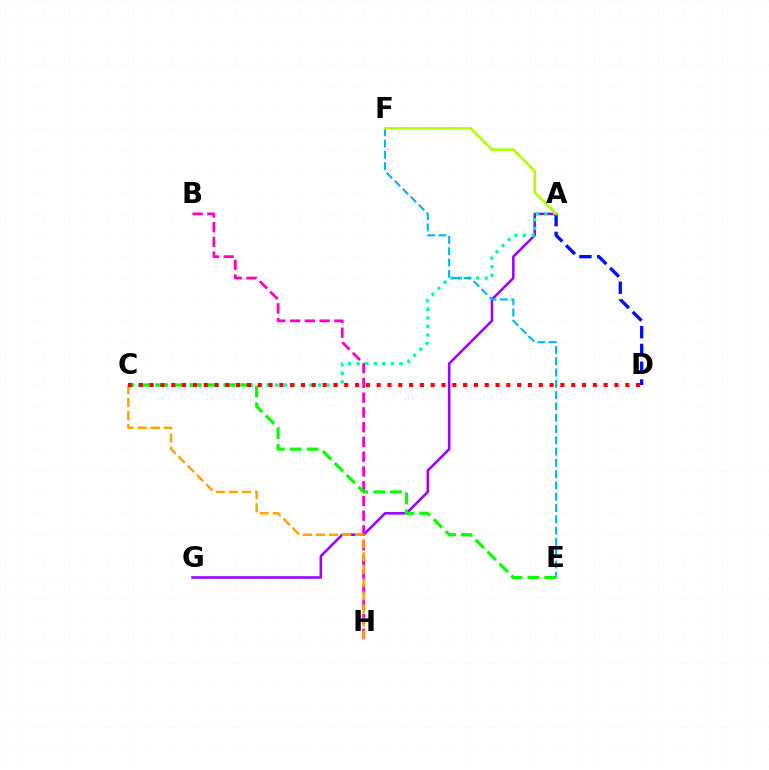{('A', 'G'): [{'color': '#9b00ff', 'line_style': 'solid', 'thickness': 1.83}], ('B', 'H'): [{'color': '#ff00bd', 'line_style': 'dashed', 'thickness': 2.0}], ('A', 'C'): [{'color': '#00ff9d', 'line_style': 'dotted', 'thickness': 2.33}], ('A', 'D'): [{'color': '#0010ff', 'line_style': 'dashed', 'thickness': 2.42}], ('C', 'E'): [{'color': '#08ff00', 'line_style': 'dashed', 'thickness': 2.29}], ('C', 'H'): [{'color': '#ffa500', 'line_style': 'dashed', 'thickness': 1.77}], ('E', 'F'): [{'color': '#00b5ff', 'line_style': 'dashed', 'thickness': 1.53}], ('A', 'F'): [{'color': '#b3ff00', 'line_style': 'solid', 'thickness': 1.91}], ('C', 'D'): [{'color': '#ff0000', 'line_style': 'dotted', 'thickness': 2.94}]}